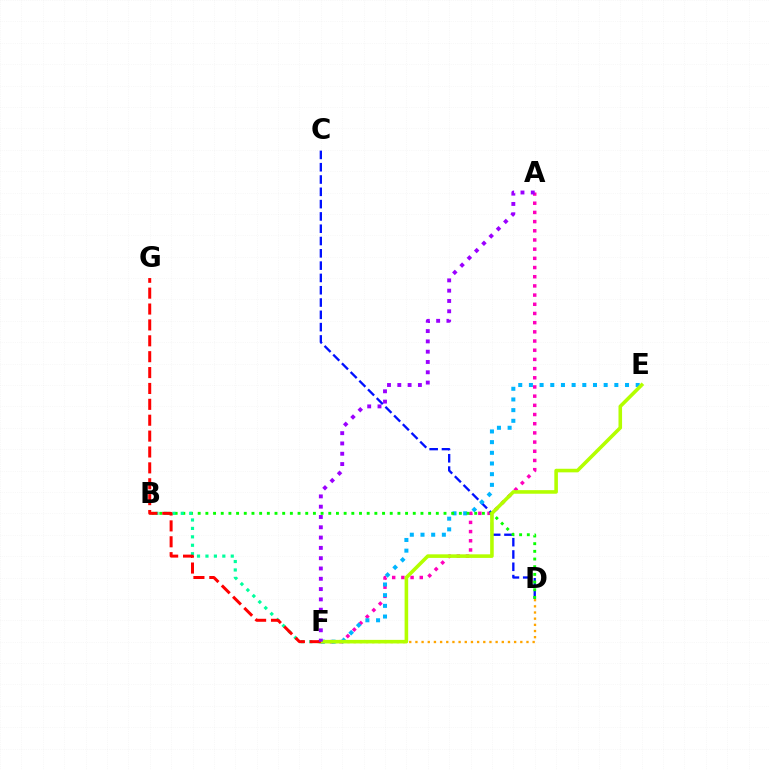{('D', 'F'): [{'color': '#ffa500', 'line_style': 'dotted', 'thickness': 1.68}], ('A', 'F'): [{'color': '#ff00bd', 'line_style': 'dotted', 'thickness': 2.5}, {'color': '#9b00ff', 'line_style': 'dotted', 'thickness': 2.8}], ('C', 'D'): [{'color': '#0010ff', 'line_style': 'dashed', 'thickness': 1.67}], ('E', 'F'): [{'color': '#00b5ff', 'line_style': 'dotted', 'thickness': 2.9}, {'color': '#b3ff00', 'line_style': 'solid', 'thickness': 2.58}], ('B', 'D'): [{'color': '#08ff00', 'line_style': 'dotted', 'thickness': 2.09}], ('B', 'F'): [{'color': '#00ff9d', 'line_style': 'dotted', 'thickness': 2.29}], ('F', 'G'): [{'color': '#ff0000', 'line_style': 'dashed', 'thickness': 2.16}]}